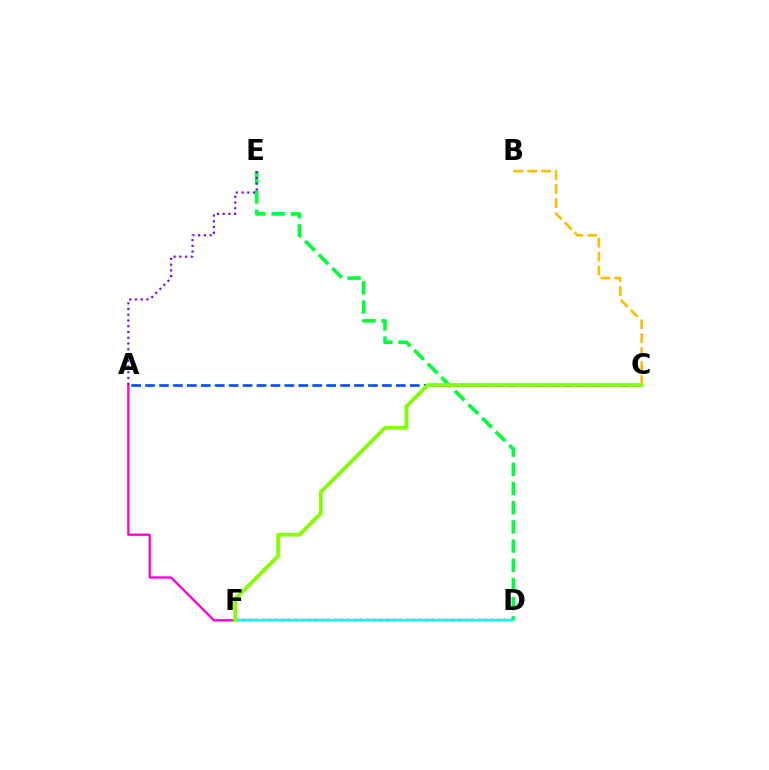{('D', 'E'): [{'color': '#00ff39', 'line_style': 'dashed', 'thickness': 2.61}], ('D', 'F'): [{'color': '#ff0000', 'line_style': 'dotted', 'thickness': 1.78}, {'color': '#00fff6', 'line_style': 'solid', 'thickness': 1.78}], ('A', 'C'): [{'color': '#004bff', 'line_style': 'dashed', 'thickness': 1.89}], ('A', 'F'): [{'color': '#ff00cf', 'line_style': 'solid', 'thickness': 1.65}], ('B', 'C'): [{'color': '#ffbd00', 'line_style': 'dashed', 'thickness': 1.9}], ('C', 'F'): [{'color': '#84ff00', 'line_style': 'solid', 'thickness': 2.71}], ('A', 'E'): [{'color': '#7200ff', 'line_style': 'dotted', 'thickness': 1.56}]}